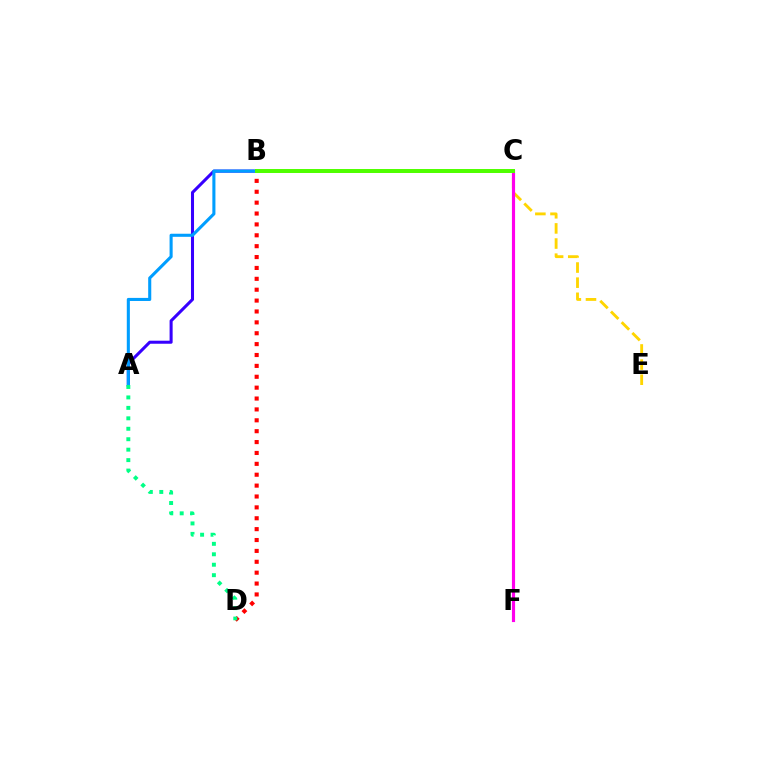{('A', 'B'): [{'color': '#3700ff', 'line_style': 'solid', 'thickness': 2.19}, {'color': '#009eff', 'line_style': 'solid', 'thickness': 2.22}], ('C', 'E'): [{'color': '#ffd500', 'line_style': 'dashed', 'thickness': 2.06}], ('B', 'D'): [{'color': '#ff0000', 'line_style': 'dotted', 'thickness': 2.96}], ('C', 'F'): [{'color': '#ff00ed', 'line_style': 'solid', 'thickness': 2.27}], ('A', 'D'): [{'color': '#00ff86', 'line_style': 'dotted', 'thickness': 2.84}], ('B', 'C'): [{'color': '#4fff00', 'line_style': 'solid', 'thickness': 2.86}]}